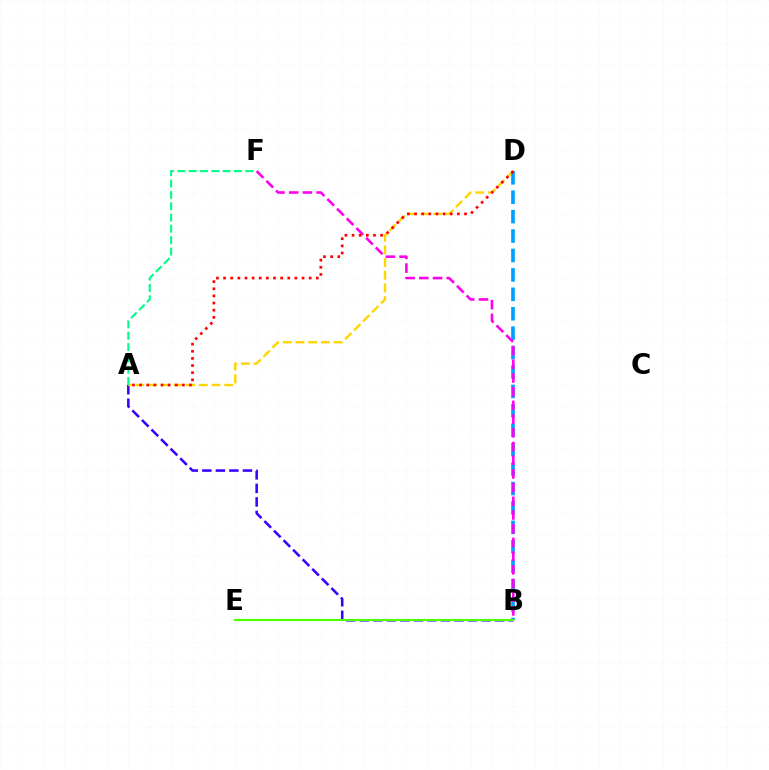{('A', 'B'): [{'color': '#3700ff', 'line_style': 'dashed', 'thickness': 1.84}], ('A', 'D'): [{'color': '#ffd500', 'line_style': 'dashed', 'thickness': 1.72}, {'color': '#ff0000', 'line_style': 'dotted', 'thickness': 1.94}], ('A', 'F'): [{'color': '#00ff86', 'line_style': 'dashed', 'thickness': 1.54}], ('B', 'D'): [{'color': '#009eff', 'line_style': 'dashed', 'thickness': 2.64}], ('B', 'F'): [{'color': '#ff00ed', 'line_style': 'dashed', 'thickness': 1.86}], ('B', 'E'): [{'color': '#4fff00', 'line_style': 'solid', 'thickness': 1.53}]}